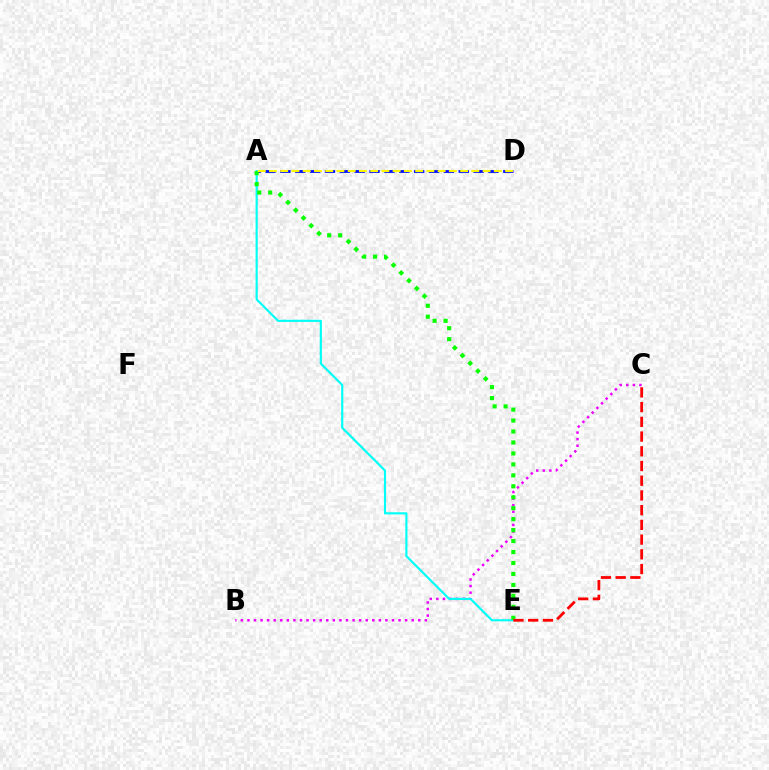{('B', 'C'): [{'color': '#ee00ff', 'line_style': 'dotted', 'thickness': 1.79}], ('A', 'D'): [{'color': '#0010ff', 'line_style': 'dashed', 'thickness': 2.02}, {'color': '#fcf500', 'line_style': 'dashed', 'thickness': 1.53}], ('A', 'E'): [{'color': '#00fff6', 'line_style': 'solid', 'thickness': 1.55}, {'color': '#08ff00', 'line_style': 'dotted', 'thickness': 2.98}], ('C', 'E'): [{'color': '#ff0000', 'line_style': 'dashed', 'thickness': 2.0}]}